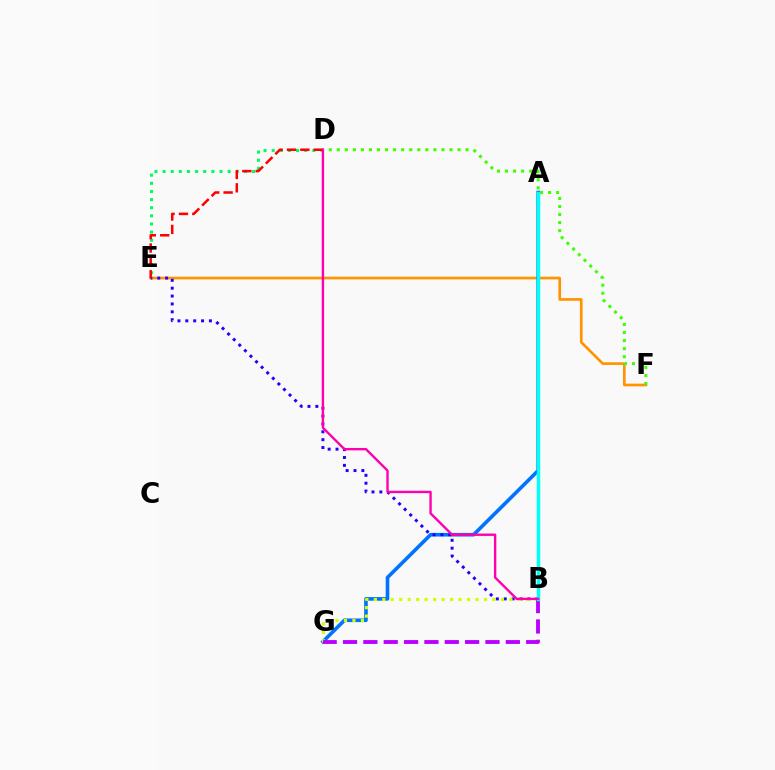{('D', 'E'): [{'color': '#00ff5c', 'line_style': 'dotted', 'thickness': 2.21}, {'color': '#ff0000', 'line_style': 'dashed', 'thickness': 1.82}], ('E', 'F'): [{'color': '#ff9400', 'line_style': 'solid', 'thickness': 1.94}], ('D', 'F'): [{'color': '#3dff00', 'line_style': 'dotted', 'thickness': 2.19}], ('A', 'G'): [{'color': '#0074ff', 'line_style': 'solid', 'thickness': 2.61}], ('B', 'E'): [{'color': '#2500ff', 'line_style': 'dotted', 'thickness': 2.14}], ('B', 'G'): [{'color': '#d1ff00', 'line_style': 'dotted', 'thickness': 2.3}, {'color': '#b900ff', 'line_style': 'dashed', 'thickness': 2.76}], ('A', 'B'): [{'color': '#00fff6', 'line_style': 'solid', 'thickness': 2.51}], ('B', 'D'): [{'color': '#ff00ac', 'line_style': 'solid', 'thickness': 1.71}]}